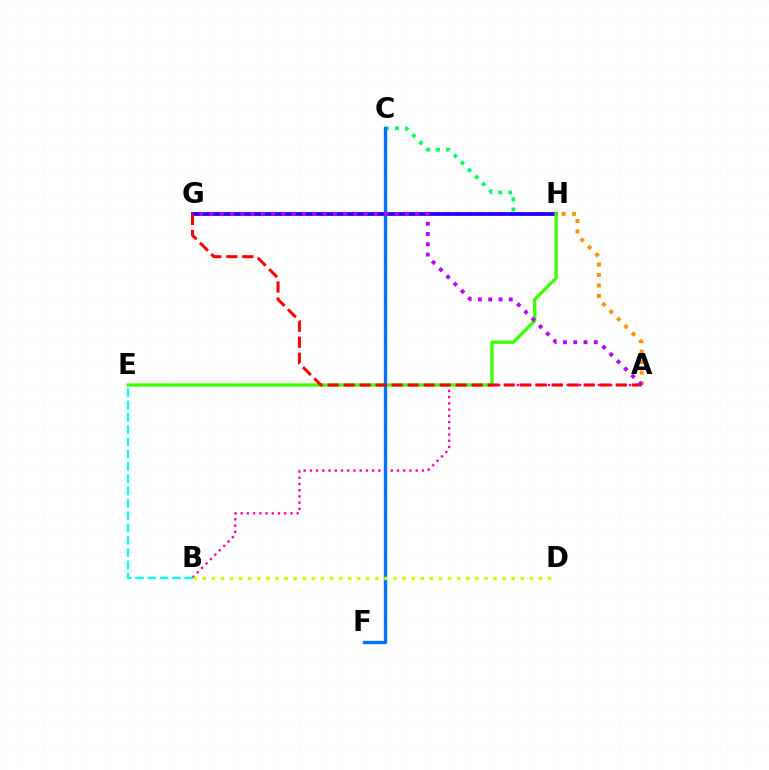{('A', 'G'): [{'color': '#ff9400', 'line_style': 'dotted', 'thickness': 2.85}, {'color': '#ff0000', 'line_style': 'dashed', 'thickness': 2.17}, {'color': '#b900ff', 'line_style': 'dotted', 'thickness': 2.79}], ('C', 'H'): [{'color': '#00ff5c', 'line_style': 'dotted', 'thickness': 2.72}], ('G', 'H'): [{'color': '#2500ff', 'line_style': 'solid', 'thickness': 2.71}], ('A', 'B'): [{'color': '#ff00ac', 'line_style': 'dotted', 'thickness': 1.69}], ('E', 'H'): [{'color': '#3dff00', 'line_style': 'solid', 'thickness': 2.38}], ('C', 'F'): [{'color': '#0074ff', 'line_style': 'solid', 'thickness': 2.42}], ('B', 'E'): [{'color': '#00fff6', 'line_style': 'dashed', 'thickness': 1.67}], ('B', 'D'): [{'color': '#d1ff00', 'line_style': 'dotted', 'thickness': 2.47}]}